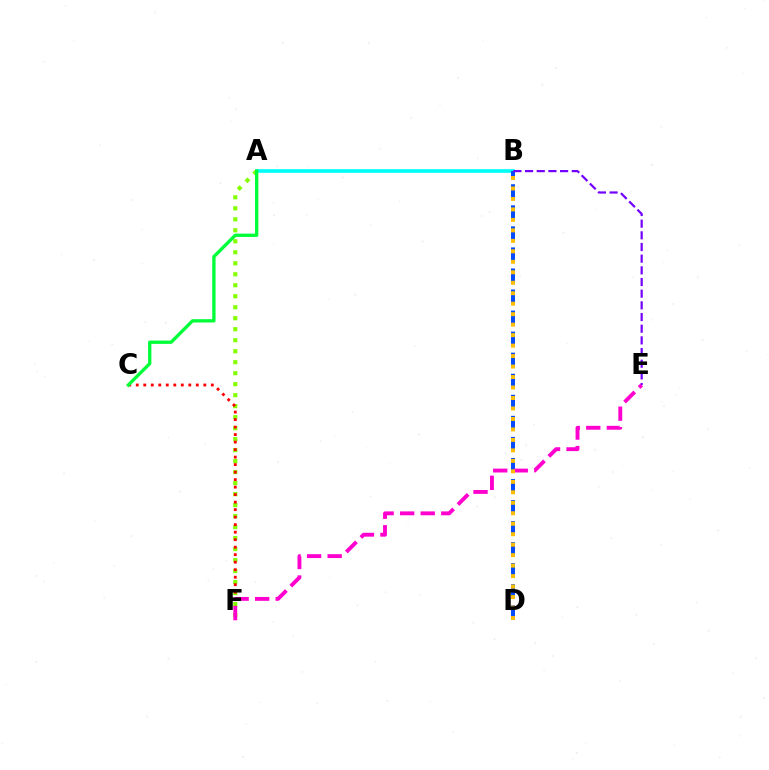{('A', 'B'): [{'color': '#00fff6', 'line_style': 'solid', 'thickness': 2.66}], ('A', 'F'): [{'color': '#84ff00', 'line_style': 'dotted', 'thickness': 2.99}], ('C', 'F'): [{'color': '#ff0000', 'line_style': 'dotted', 'thickness': 2.04}], ('B', 'D'): [{'color': '#004bff', 'line_style': 'dashed', 'thickness': 2.86}, {'color': '#ffbd00', 'line_style': 'dotted', 'thickness': 2.85}], ('B', 'E'): [{'color': '#7200ff', 'line_style': 'dashed', 'thickness': 1.59}], ('A', 'C'): [{'color': '#00ff39', 'line_style': 'solid', 'thickness': 2.39}], ('E', 'F'): [{'color': '#ff00cf', 'line_style': 'dashed', 'thickness': 2.79}]}